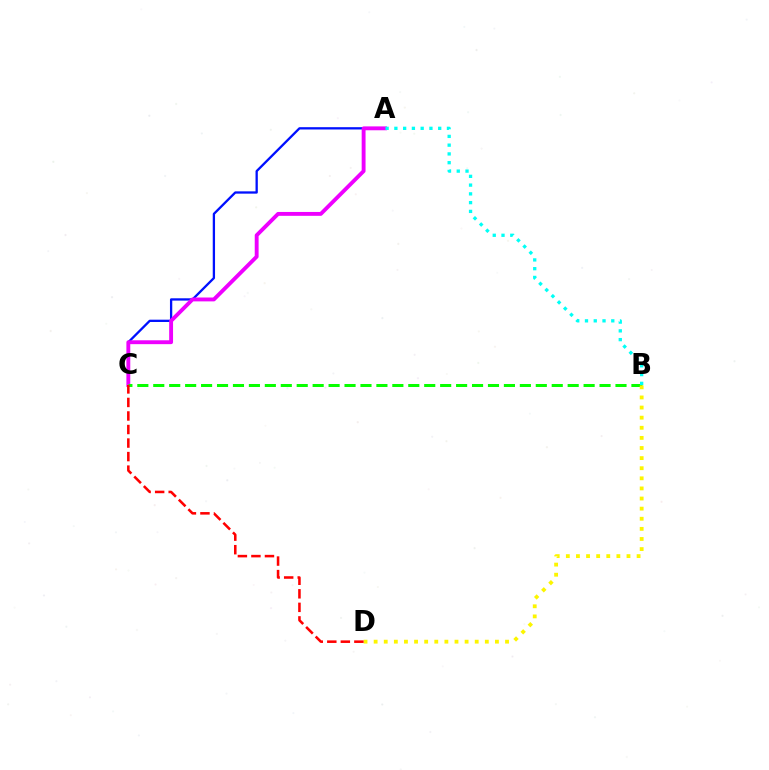{('A', 'C'): [{'color': '#0010ff', 'line_style': 'solid', 'thickness': 1.66}, {'color': '#ee00ff', 'line_style': 'solid', 'thickness': 2.79}], ('B', 'C'): [{'color': '#08ff00', 'line_style': 'dashed', 'thickness': 2.17}], ('A', 'B'): [{'color': '#00fff6', 'line_style': 'dotted', 'thickness': 2.38}], ('B', 'D'): [{'color': '#fcf500', 'line_style': 'dotted', 'thickness': 2.75}], ('C', 'D'): [{'color': '#ff0000', 'line_style': 'dashed', 'thickness': 1.84}]}